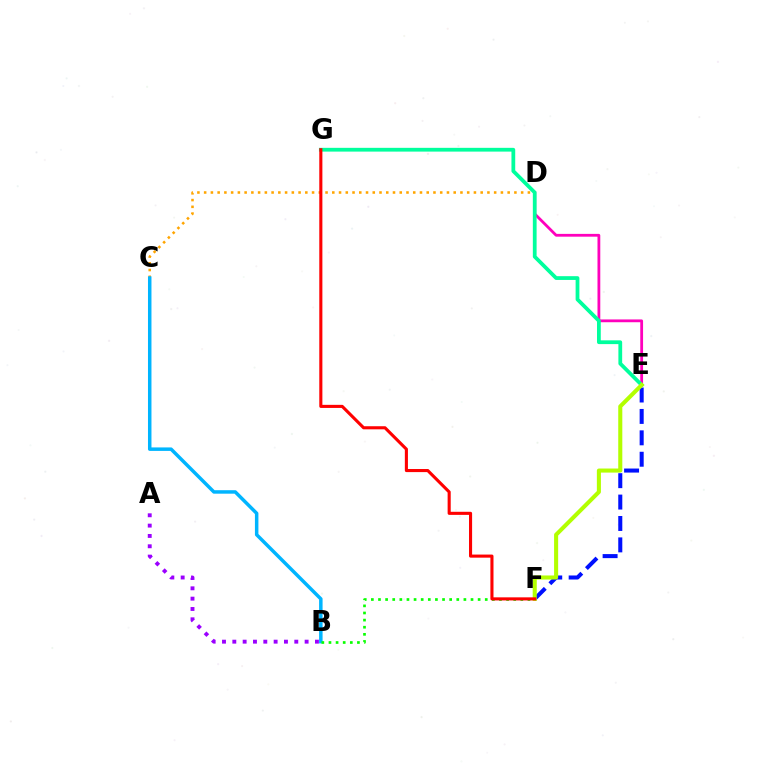{('E', 'F'): [{'color': '#0010ff', 'line_style': 'dashed', 'thickness': 2.91}, {'color': '#b3ff00', 'line_style': 'solid', 'thickness': 2.93}], ('A', 'B'): [{'color': '#9b00ff', 'line_style': 'dotted', 'thickness': 2.81}], ('D', 'E'): [{'color': '#ff00bd', 'line_style': 'solid', 'thickness': 2.01}], ('C', 'D'): [{'color': '#ffa500', 'line_style': 'dotted', 'thickness': 1.83}], ('E', 'G'): [{'color': '#00ff9d', 'line_style': 'solid', 'thickness': 2.71}], ('B', 'C'): [{'color': '#00b5ff', 'line_style': 'solid', 'thickness': 2.51}], ('B', 'F'): [{'color': '#08ff00', 'line_style': 'dotted', 'thickness': 1.93}], ('F', 'G'): [{'color': '#ff0000', 'line_style': 'solid', 'thickness': 2.23}]}